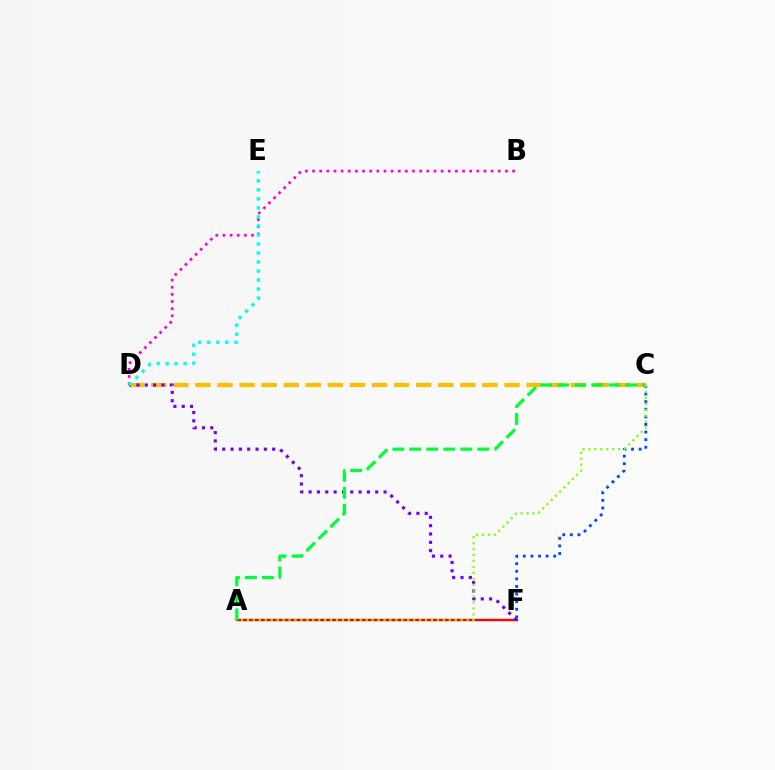{('C', 'D'): [{'color': '#ffbd00', 'line_style': 'dashed', 'thickness': 3.0}], ('A', 'F'): [{'color': '#ff0000', 'line_style': 'solid', 'thickness': 1.73}], ('B', 'D'): [{'color': '#ff00cf', 'line_style': 'dotted', 'thickness': 1.94}], ('C', 'F'): [{'color': '#004bff', 'line_style': 'dotted', 'thickness': 2.07}], ('D', 'F'): [{'color': '#7200ff', 'line_style': 'dotted', 'thickness': 2.26}], ('A', 'C'): [{'color': '#00ff39', 'line_style': 'dashed', 'thickness': 2.31}, {'color': '#84ff00', 'line_style': 'dotted', 'thickness': 1.61}], ('D', 'E'): [{'color': '#00fff6', 'line_style': 'dotted', 'thickness': 2.45}]}